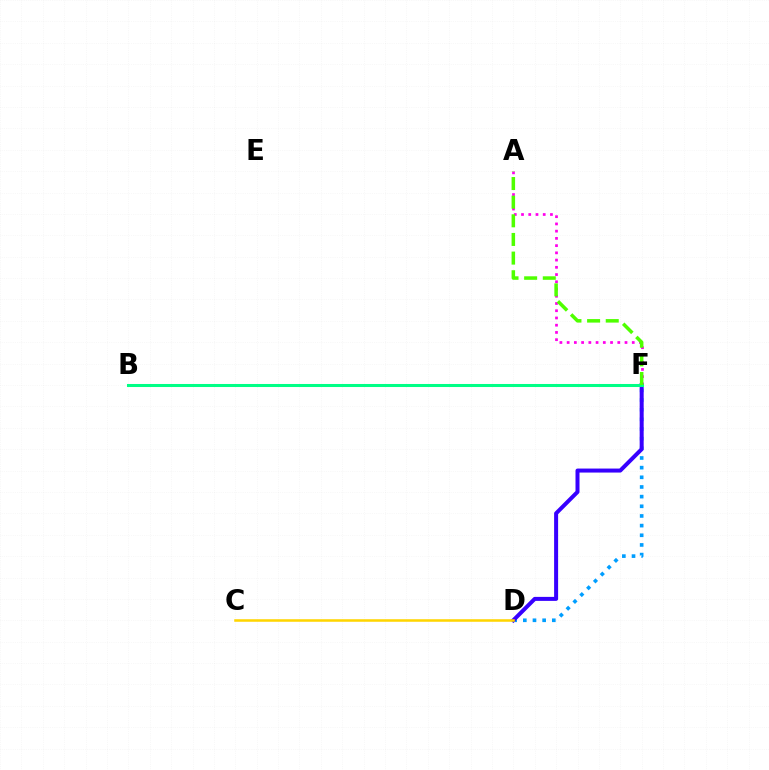{('D', 'F'): [{'color': '#009eff', 'line_style': 'dotted', 'thickness': 2.63}, {'color': '#3700ff', 'line_style': 'solid', 'thickness': 2.88}], ('A', 'F'): [{'color': '#ff00ed', 'line_style': 'dotted', 'thickness': 1.97}, {'color': '#4fff00', 'line_style': 'dashed', 'thickness': 2.53}], ('B', 'F'): [{'color': '#ff0000', 'line_style': 'dotted', 'thickness': 1.99}, {'color': '#00ff86', 'line_style': 'solid', 'thickness': 2.19}], ('C', 'D'): [{'color': '#ffd500', 'line_style': 'solid', 'thickness': 1.83}]}